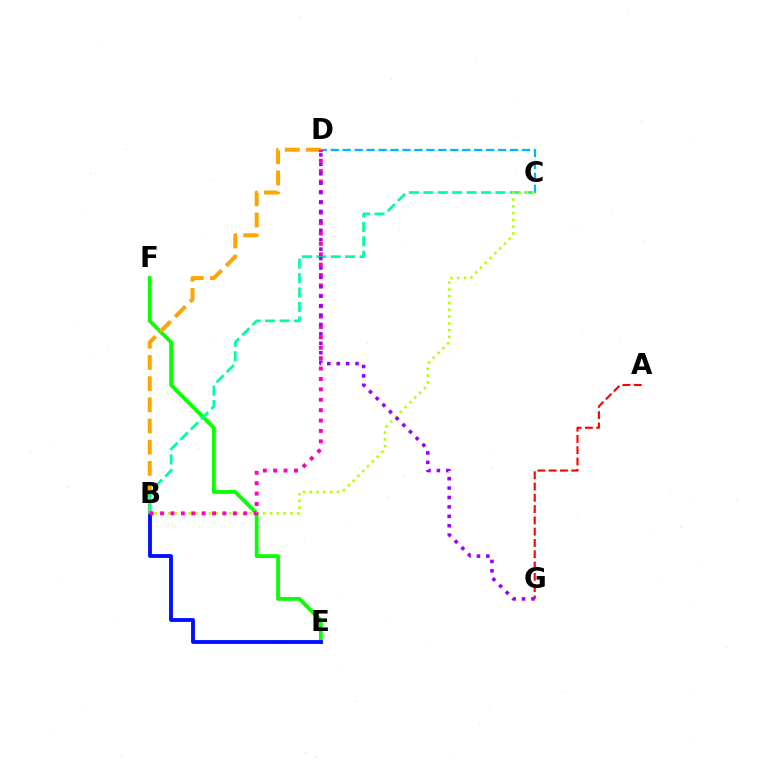{('A', 'G'): [{'color': '#ff0000', 'line_style': 'dashed', 'thickness': 1.53}], ('E', 'F'): [{'color': '#08ff00', 'line_style': 'solid', 'thickness': 2.73}], ('B', 'E'): [{'color': '#0010ff', 'line_style': 'solid', 'thickness': 2.78}], ('B', 'D'): [{'color': '#ffa500', 'line_style': 'dashed', 'thickness': 2.88}, {'color': '#ff00bd', 'line_style': 'dotted', 'thickness': 2.82}], ('B', 'C'): [{'color': '#00ff9d', 'line_style': 'dashed', 'thickness': 1.96}, {'color': '#b3ff00', 'line_style': 'dotted', 'thickness': 1.84}], ('C', 'D'): [{'color': '#00b5ff', 'line_style': 'dashed', 'thickness': 1.62}], ('D', 'G'): [{'color': '#9b00ff', 'line_style': 'dotted', 'thickness': 2.56}]}